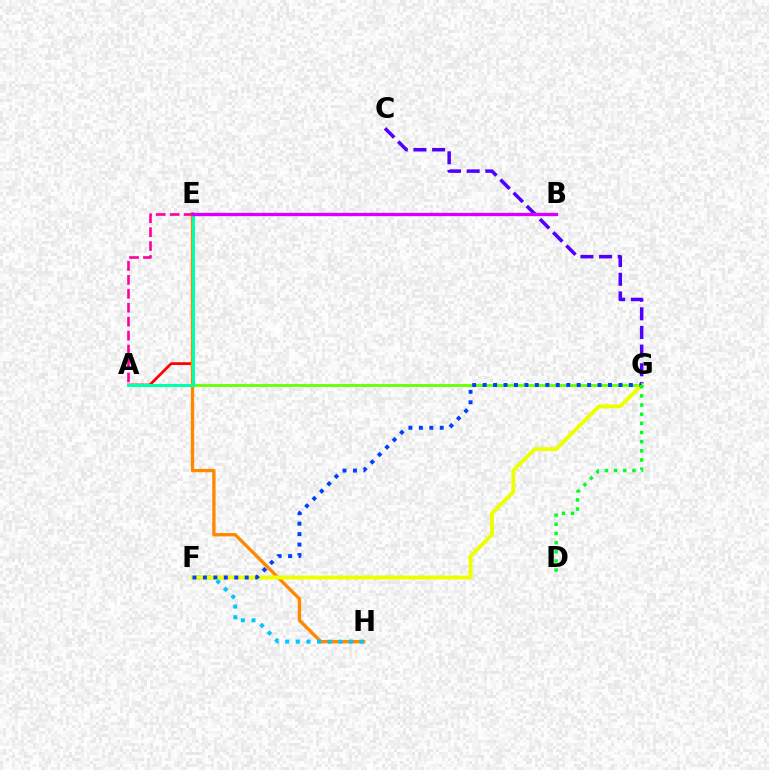{('A', 'E'): [{'color': '#ff0000', 'line_style': 'solid', 'thickness': 1.97}, {'color': '#ff00a0', 'line_style': 'dashed', 'thickness': 1.89}, {'color': '#00ffaf', 'line_style': 'solid', 'thickness': 2.21}], ('E', 'H'): [{'color': '#ff8800', 'line_style': 'solid', 'thickness': 2.42}], ('A', 'G'): [{'color': '#66ff00', 'line_style': 'solid', 'thickness': 2.01}], ('C', 'G'): [{'color': '#4f00ff', 'line_style': 'dashed', 'thickness': 2.53}], ('B', 'E'): [{'color': '#d600ff', 'line_style': 'solid', 'thickness': 2.39}], ('F', 'H'): [{'color': '#00c7ff', 'line_style': 'dotted', 'thickness': 2.89}], ('F', 'G'): [{'color': '#eeff00', 'line_style': 'solid', 'thickness': 2.83}, {'color': '#003fff', 'line_style': 'dotted', 'thickness': 2.84}], ('D', 'G'): [{'color': '#00ff27', 'line_style': 'dotted', 'thickness': 2.49}]}